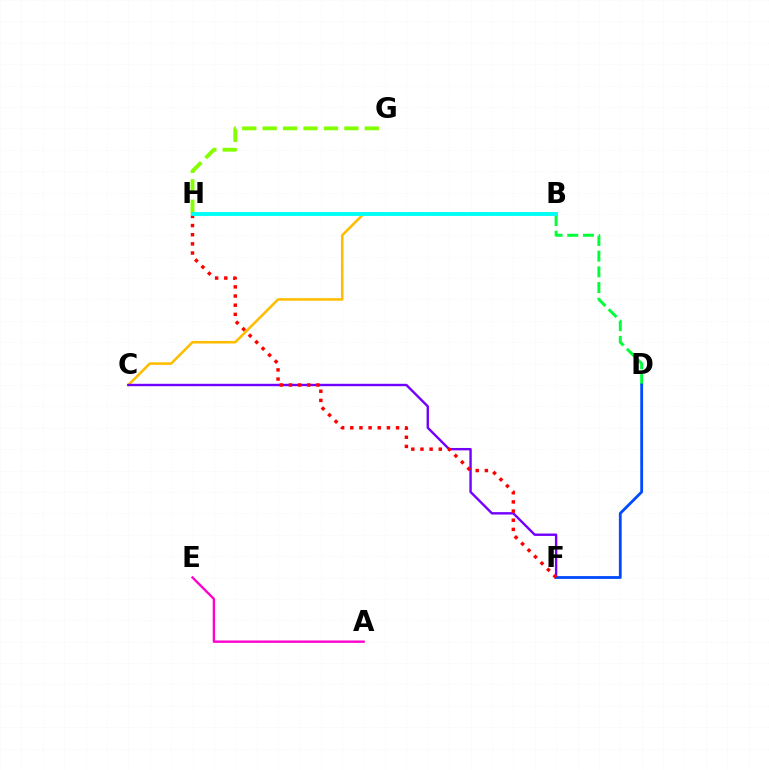{('B', 'C'): [{'color': '#ffbd00', 'line_style': 'solid', 'thickness': 1.84}], ('C', 'F'): [{'color': '#7200ff', 'line_style': 'solid', 'thickness': 1.73}], ('B', 'D'): [{'color': '#00ff39', 'line_style': 'dashed', 'thickness': 2.13}], ('G', 'H'): [{'color': '#84ff00', 'line_style': 'dashed', 'thickness': 2.78}], ('D', 'F'): [{'color': '#004bff', 'line_style': 'solid', 'thickness': 2.03}], ('F', 'H'): [{'color': '#ff0000', 'line_style': 'dotted', 'thickness': 2.49}], ('A', 'E'): [{'color': '#ff00cf', 'line_style': 'solid', 'thickness': 1.7}], ('B', 'H'): [{'color': '#00fff6', 'line_style': 'solid', 'thickness': 2.8}]}